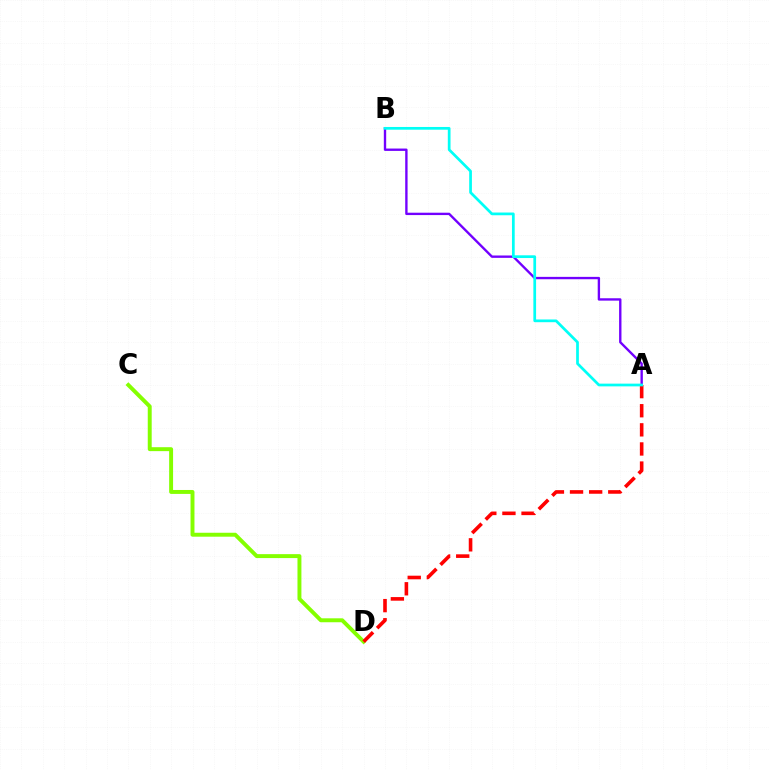{('A', 'B'): [{'color': '#7200ff', 'line_style': 'solid', 'thickness': 1.7}, {'color': '#00fff6', 'line_style': 'solid', 'thickness': 1.96}], ('C', 'D'): [{'color': '#84ff00', 'line_style': 'solid', 'thickness': 2.83}], ('A', 'D'): [{'color': '#ff0000', 'line_style': 'dashed', 'thickness': 2.6}]}